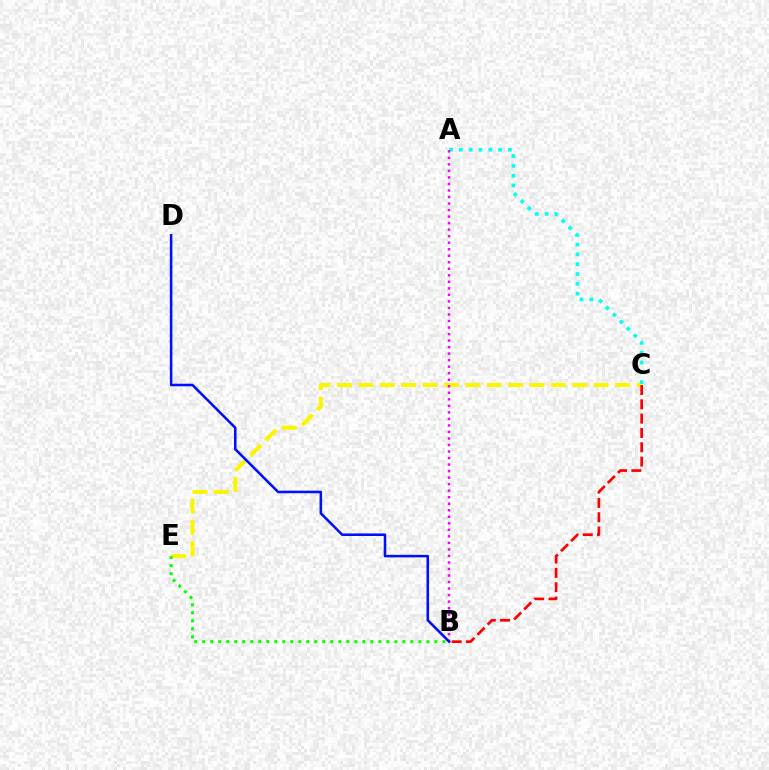{('C', 'E'): [{'color': '#fcf500', 'line_style': 'dashed', 'thickness': 2.91}], ('A', 'C'): [{'color': '#00fff6', 'line_style': 'dotted', 'thickness': 2.67}], ('A', 'B'): [{'color': '#ee00ff', 'line_style': 'dotted', 'thickness': 1.77}], ('B', 'D'): [{'color': '#0010ff', 'line_style': 'solid', 'thickness': 1.84}], ('B', 'E'): [{'color': '#08ff00', 'line_style': 'dotted', 'thickness': 2.18}], ('B', 'C'): [{'color': '#ff0000', 'line_style': 'dashed', 'thickness': 1.94}]}